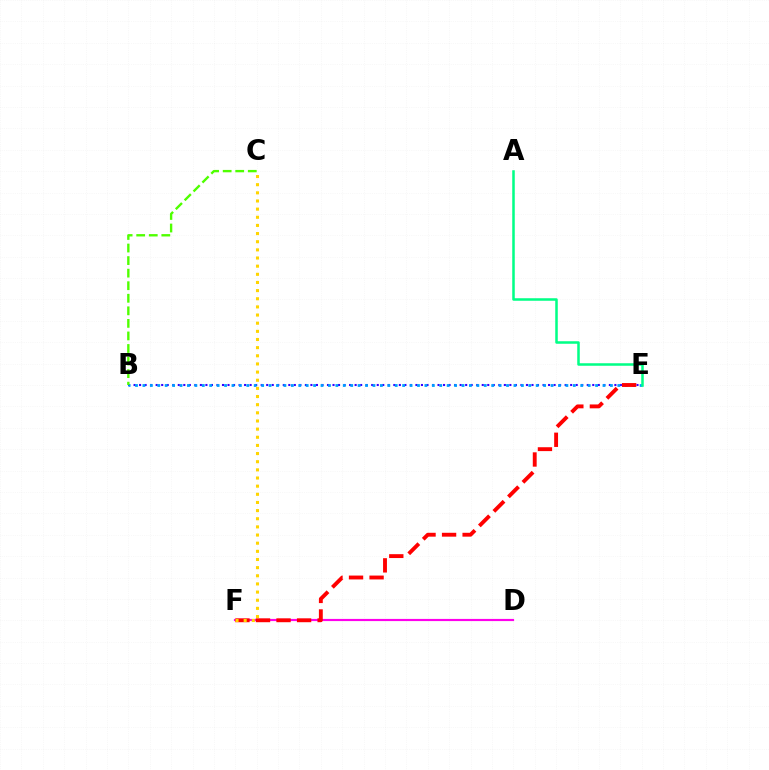{('D', 'F'): [{'color': '#ff00ed', 'line_style': 'solid', 'thickness': 1.56}], ('B', 'E'): [{'color': '#3700ff', 'line_style': 'dotted', 'thickness': 1.5}, {'color': '#009eff', 'line_style': 'dotted', 'thickness': 2.02}], ('E', 'F'): [{'color': '#ff0000', 'line_style': 'dashed', 'thickness': 2.79}], ('B', 'C'): [{'color': '#4fff00', 'line_style': 'dashed', 'thickness': 1.71}], ('A', 'E'): [{'color': '#00ff86', 'line_style': 'solid', 'thickness': 1.82}], ('C', 'F'): [{'color': '#ffd500', 'line_style': 'dotted', 'thickness': 2.21}]}